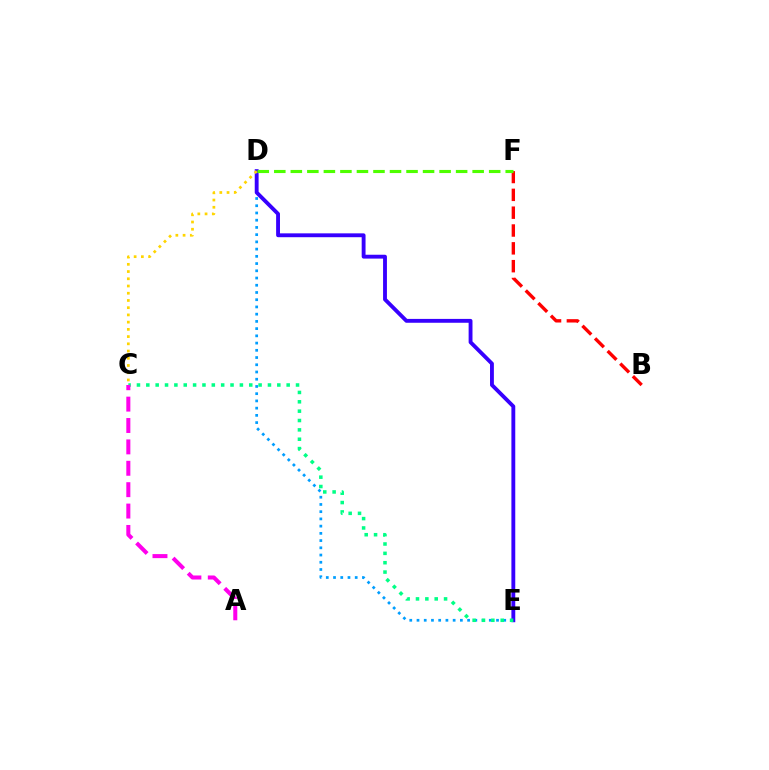{('B', 'F'): [{'color': '#ff0000', 'line_style': 'dashed', 'thickness': 2.42}], ('D', 'E'): [{'color': '#009eff', 'line_style': 'dotted', 'thickness': 1.96}, {'color': '#3700ff', 'line_style': 'solid', 'thickness': 2.78}], ('C', 'E'): [{'color': '#00ff86', 'line_style': 'dotted', 'thickness': 2.54}], ('C', 'D'): [{'color': '#ffd500', 'line_style': 'dotted', 'thickness': 1.96}], ('A', 'C'): [{'color': '#ff00ed', 'line_style': 'dashed', 'thickness': 2.91}], ('D', 'F'): [{'color': '#4fff00', 'line_style': 'dashed', 'thickness': 2.25}]}